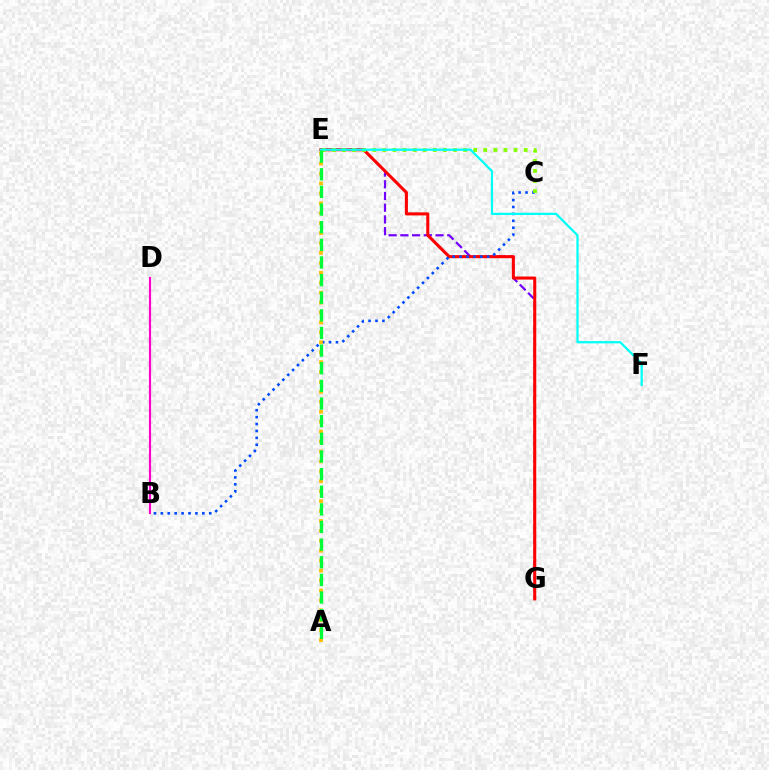{('E', 'G'): [{'color': '#7200ff', 'line_style': 'dashed', 'thickness': 1.59}, {'color': '#ff0000', 'line_style': 'solid', 'thickness': 2.2}], ('B', 'C'): [{'color': '#004bff', 'line_style': 'dotted', 'thickness': 1.88}], ('C', 'E'): [{'color': '#84ff00', 'line_style': 'dotted', 'thickness': 2.74}], ('B', 'D'): [{'color': '#ff00cf', 'line_style': 'solid', 'thickness': 1.55}], ('A', 'E'): [{'color': '#ffbd00', 'line_style': 'dotted', 'thickness': 2.7}, {'color': '#00ff39', 'line_style': 'dashed', 'thickness': 2.4}], ('E', 'F'): [{'color': '#00fff6', 'line_style': 'solid', 'thickness': 1.62}]}